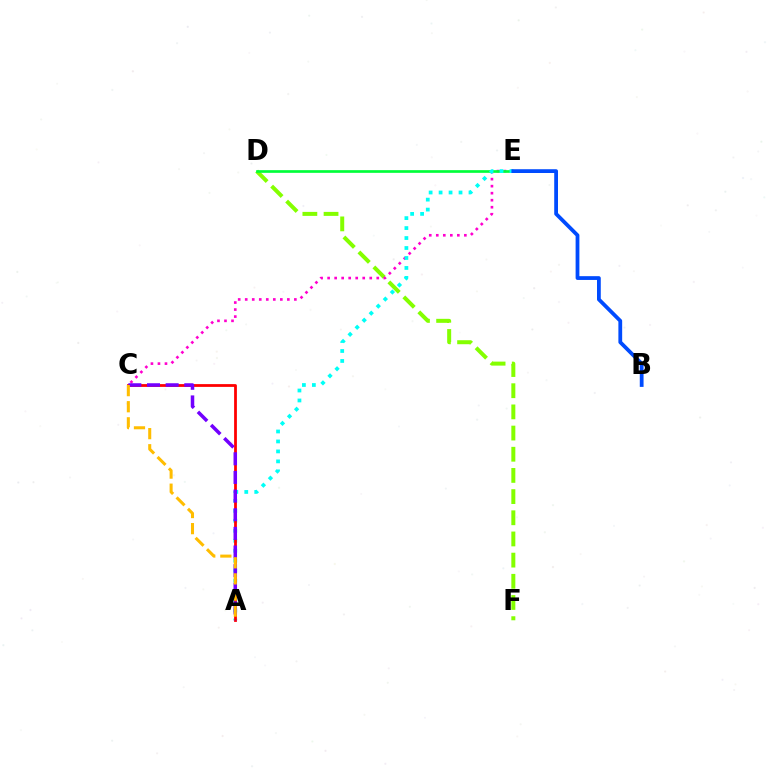{('D', 'F'): [{'color': '#84ff00', 'line_style': 'dashed', 'thickness': 2.88}], ('C', 'E'): [{'color': '#ff00cf', 'line_style': 'dotted', 'thickness': 1.91}], ('D', 'E'): [{'color': '#00ff39', 'line_style': 'solid', 'thickness': 1.93}], ('A', 'E'): [{'color': '#00fff6', 'line_style': 'dotted', 'thickness': 2.71}], ('B', 'E'): [{'color': '#004bff', 'line_style': 'solid', 'thickness': 2.72}], ('A', 'C'): [{'color': '#ff0000', 'line_style': 'solid', 'thickness': 2.0}, {'color': '#7200ff', 'line_style': 'dashed', 'thickness': 2.53}, {'color': '#ffbd00', 'line_style': 'dashed', 'thickness': 2.19}]}